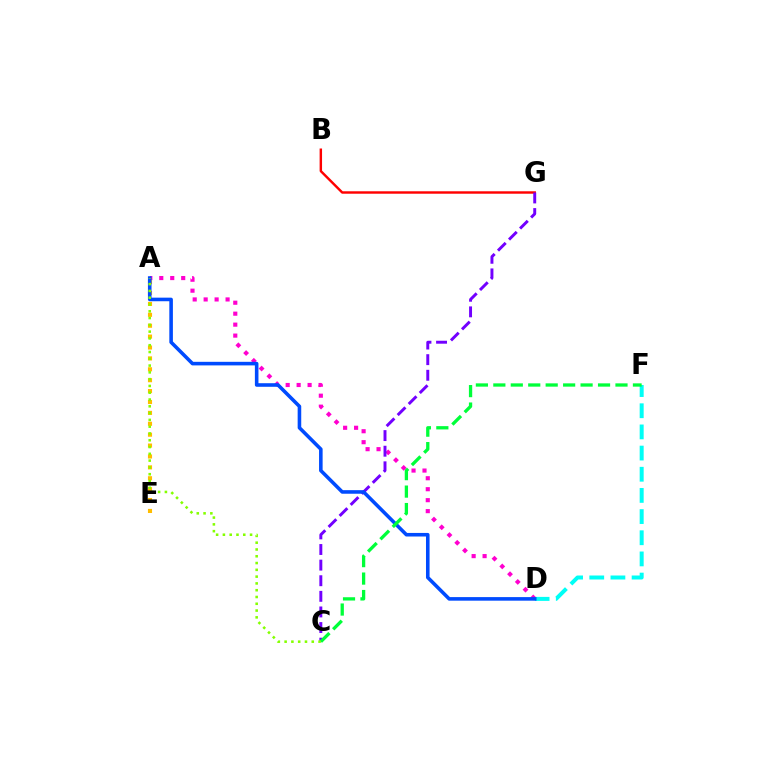{('A', 'D'): [{'color': '#ff00cf', 'line_style': 'dotted', 'thickness': 2.98}, {'color': '#004bff', 'line_style': 'solid', 'thickness': 2.58}], ('D', 'F'): [{'color': '#00fff6', 'line_style': 'dashed', 'thickness': 2.88}], ('B', 'G'): [{'color': '#ff0000', 'line_style': 'solid', 'thickness': 1.75}], ('C', 'G'): [{'color': '#7200ff', 'line_style': 'dashed', 'thickness': 2.12}], ('A', 'E'): [{'color': '#ffbd00', 'line_style': 'dotted', 'thickness': 2.96}], ('C', 'F'): [{'color': '#00ff39', 'line_style': 'dashed', 'thickness': 2.37}], ('A', 'C'): [{'color': '#84ff00', 'line_style': 'dotted', 'thickness': 1.84}]}